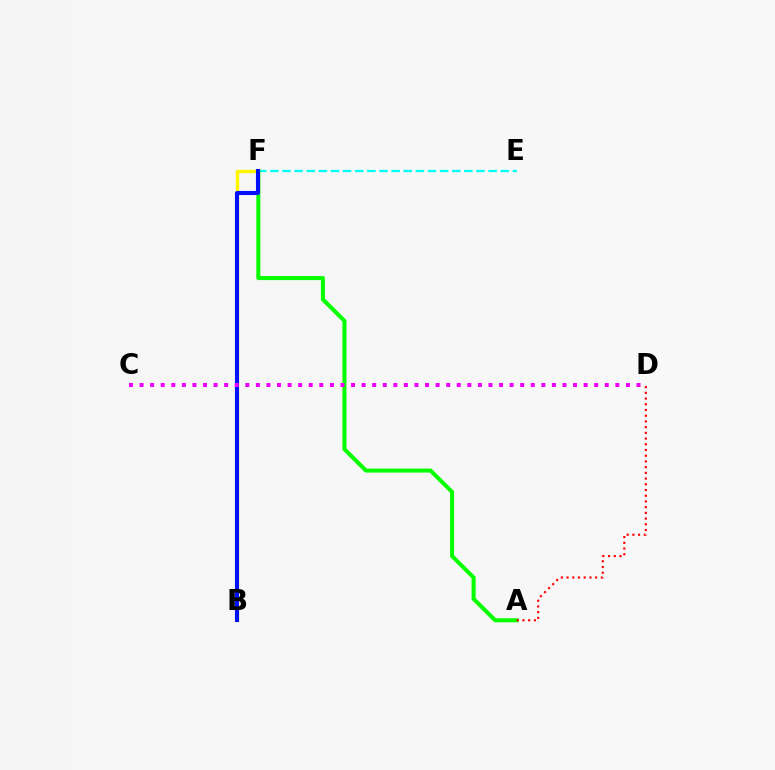{('E', 'F'): [{'color': '#00fff6', 'line_style': 'dashed', 'thickness': 1.65}], ('A', 'F'): [{'color': '#08ff00', 'line_style': 'solid', 'thickness': 2.93}], ('B', 'F'): [{'color': '#fcf500', 'line_style': 'solid', 'thickness': 2.4}, {'color': '#0010ff', 'line_style': 'solid', 'thickness': 2.95}], ('C', 'D'): [{'color': '#ee00ff', 'line_style': 'dotted', 'thickness': 2.87}], ('A', 'D'): [{'color': '#ff0000', 'line_style': 'dotted', 'thickness': 1.55}]}